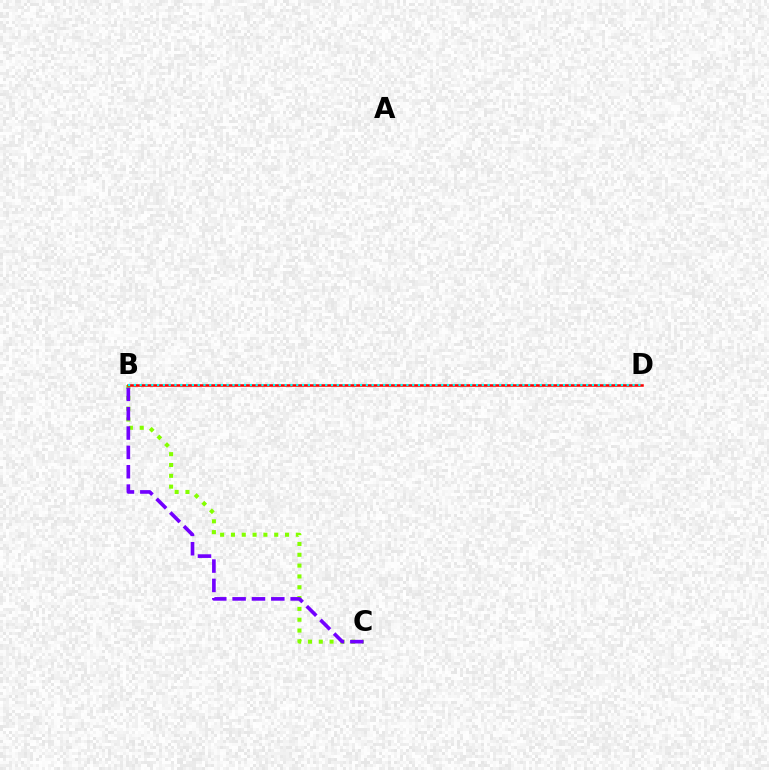{('B', 'C'): [{'color': '#84ff00', 'line_style': 'dotted', 'thickness': 2.94}, {'color': '#7200ff', 'line_style': 'dashed', 'thickness': 2.63}], ('B', 'D'): [{'color': '#ff0000', 'line_style': 'solid', 'thickness': 1.83}, {'color': '#00fff6', 'line_style': 'dotted', 'thickness': 1.58}]}